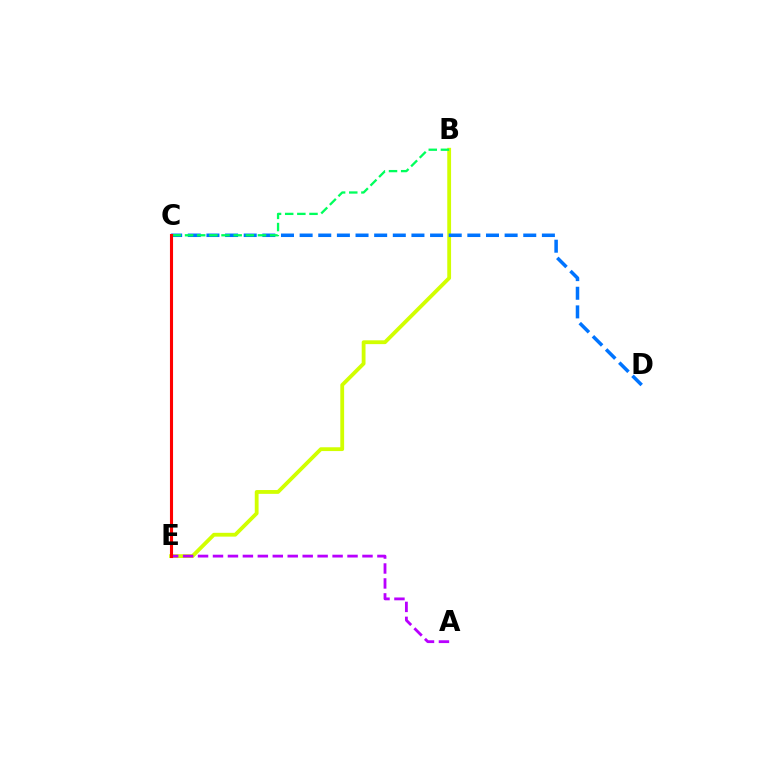{('B', 'E'): [{'color': '#d1ff00', 'line_style': 'solid', 'thickness': 2.75}], ('C', 'D'): [{'color': '#0074ff', 'line_style': 'dashed', 'thickness': 2.53}], ('A', 'E'): [{'color': '#b900ff', 'line_style': 'dashed', 'thickness': 2.03}], ('B', 'C'): [{'color': '#00ff5c', 'line_style': 'dashed', 'thickness': 1.65}], ('C', 'E'): [{'color': '#ff0000', 'line_style': 'solid', 'thickness': 2.23}]}